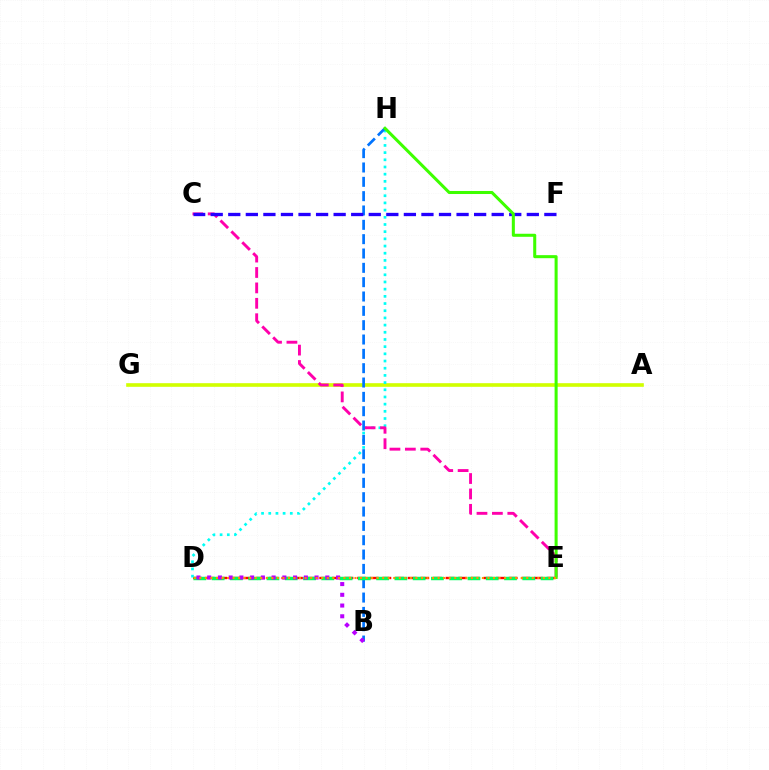{('A', 'G'): [{'color': '#d1ff00', 'line_style': 'solid', 'thickness': 2.61}], ('D', 'E'): [{'color': '#ff0000', 'line_style': 'dashed', 'thickness': 1.72}, {'color': '#00ff5c', 'line_style': 'dashed', 'thickness': 2.48}, {'color': '#ff9400', 'line_style': 'dotted', 'thickness': 1.51}], ('D', 'H'): [{'color': '#00fff6', 'line_style': 'dotted', 'thickness': 1.95}], ('C', 'E'): [{'color': '#ff00ac', 'line_style': 'dashed', 'thickness': 2.09}], ('B', 'H'): [{'color': '#0074ff', 'line_style': 'dashed', 'thickness': 1.95}], ('B', 'D'): [{'color': '#b900ff', 'line_style': 'dotted', 'thickness': 2.92}], ('C', 'F'): [{'color': '#2500ff', 'line_style': 'dashed', 'thickness': 2.39}], ('E', 'H'): [{'color': '#3dff00', 'line_style': 'solid', 'thickness': 2.19}]}